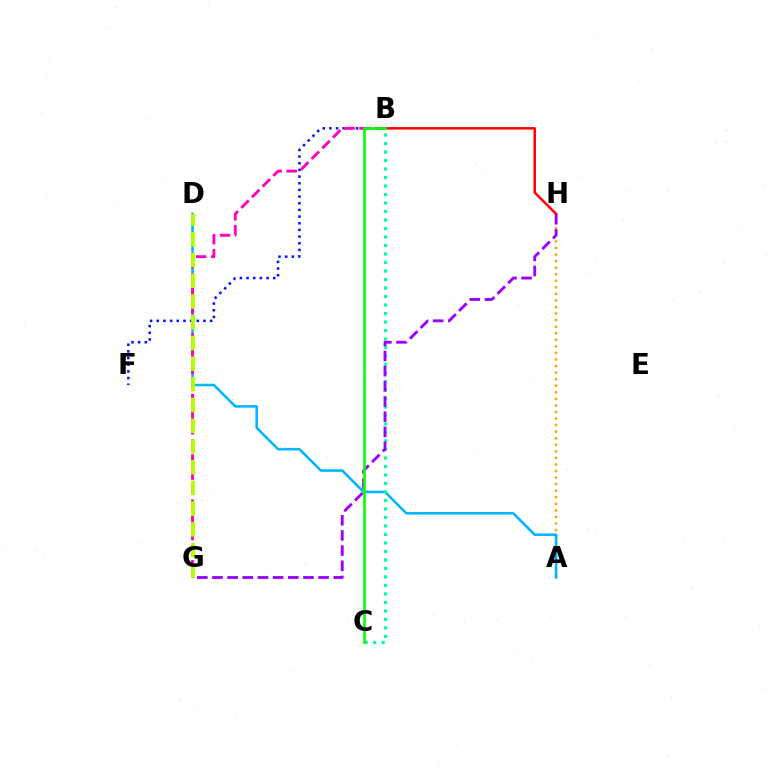{('B', 'F'): [{'color': '#0010ff', 'line_style': 'dotted', 'thickness': 1.81}], ('A', 'H'): [{'color': '#ffa500', 'line_style': 'dotted', 'thickness': 1.78}], ('A', 'D'): [{'color': '#00b5ff', 'line_style': 'solid', 'thickness': 1.83}], ('B', 'G'): [{'color': '#ff00bd', 'line_style': 'dashed', 'thickness': 2.05}], ('B', 'H'): [{'color': '#ff0000', 'line_style': 'solid', 'thickness': 1.79}], ('D', 'G'): [{'color': '#b3ff00', 'line_style': 'dashed', 'thickness': 2.81}], ('B', 'C'): [{'color': '#00ff9d', 'line_style': 'dotted', 'thickness': 2.31}, {'color': '#08ff00', 'line_style': 'solid', 'thickness': 1.9}], ('G', 'H'): [{'color': '#9b00ff', 'line_style': 'dashed', 'thickness': 2.06}]}